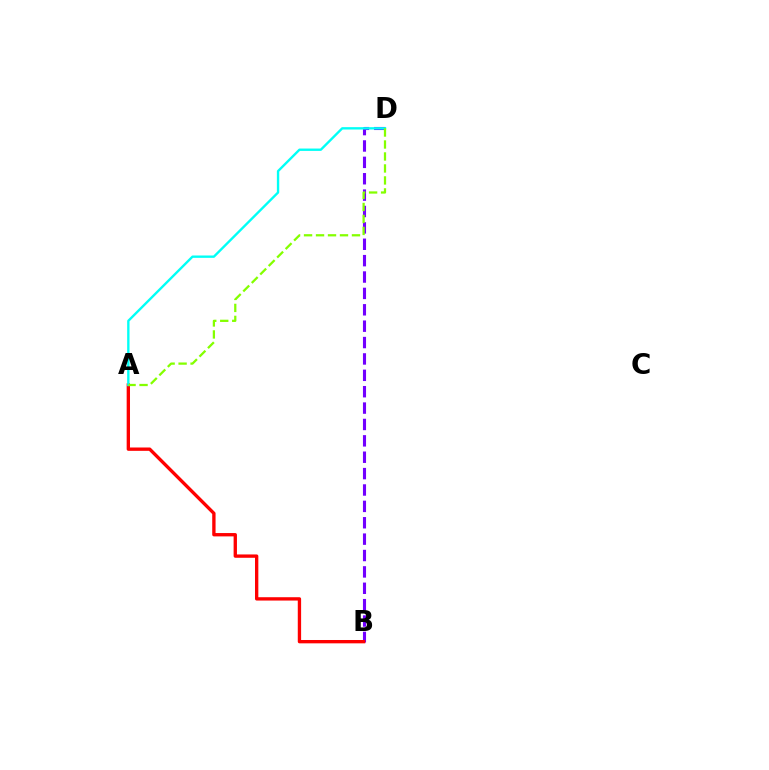{('B', 'D'): [{'color': '#7200ff', 'line_style': 'dashed', 'thickness': 2.23}], ('A', 'B'): [{'color': '#ff0000', 'line_style': 'solid', 'thickness': 2.4}], ('A', 'D'): [{'color': '#00fff6', 'line_style': 'solid', 'thickness': 1.7}, {'color': '#84ff00', 'line_style': 'dashed', 'thickness': 1.63}]}